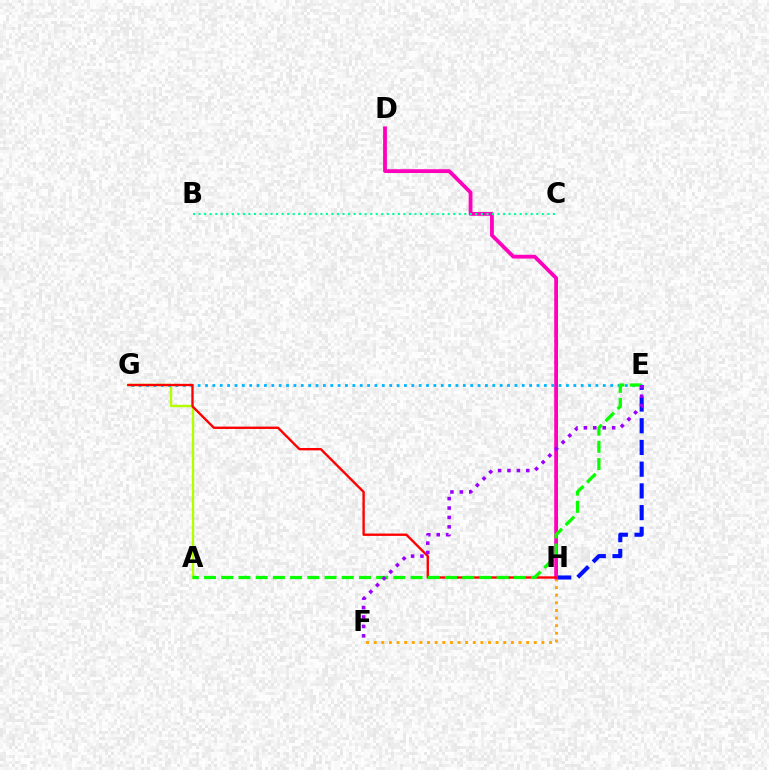{('E', 'H'): [{'color': '#0010ff', 'line_style': 'dashed', 'thickness': 2.95}], ('F', 'H'): [{'color': '#ffa500', 'line_style': 'dotted', 'thickness': 2.07}], ('A', 'G'): [{'color': '#b3ff00', 'line_style': 'solid', 'thickness': 1.73}], ('D', 'H'): [{'color': '#ff00bd', 'line_style': 'solid', 'thickness': 2.73}], ('E', 'G'): [{'color': '#00b5ff', 'line_style': 'dotted', 'thickness': 2.0}], ('G', 'H'): [{'color': '#ff0000', 'line_style': 'solid', 'thickness': 1.7}], ('B', 'C'): [{'color': '#00ff9d', 'line_style': 'dotted', 'thickness': 1.5}], ('A', 'E'): [{'color': '#08ff00', 'line_style': 'dashed', 'thickness': 2.34}], ('E', 'F'): [{'color': '#9b00ff', 'line_style': 'dotted', 'thickness': 2.56}]}